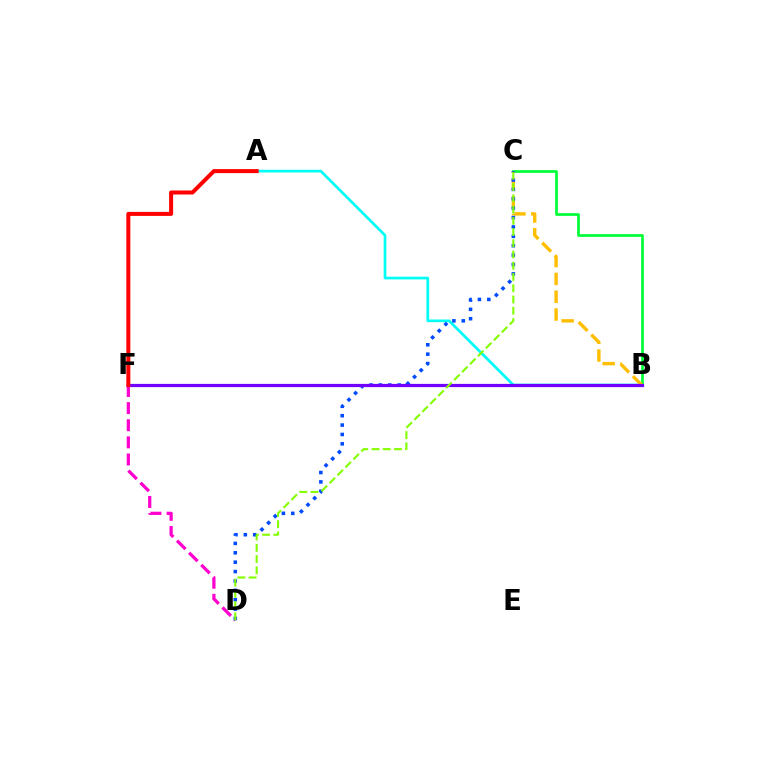{('A', 'B'): [{'color': '#00fff6', 'line_style': 'solid', 'thickness': 1.94}], ('B', 'C'): [{'color': '#00ff39', 'line_style': 'solid', 'thickness': 1.96}, {'color': '#ffbd00', 'line_style': 'dashed', 'thickness': 2.42}], ('D', 'F'): [{'color': '#ff00cf', 'line_style': 'dashed', 'thickness': 2.33}], ('C', 'D'): [{'color': '#004bff', 'line_style': 'dotted', 'thickness': 2.55}, {'color': '#84ff00', 'line_style': 'dashed', 'thickness': 1.53}], ('B', 'F'): [{'color': '#7200ff', 'line_style': 'solid', 'thickness': 2.32}], ('A', 'F'): [{'color': '#ff0000', 'line_style': 'solid', 'thickness': 2.89}]}